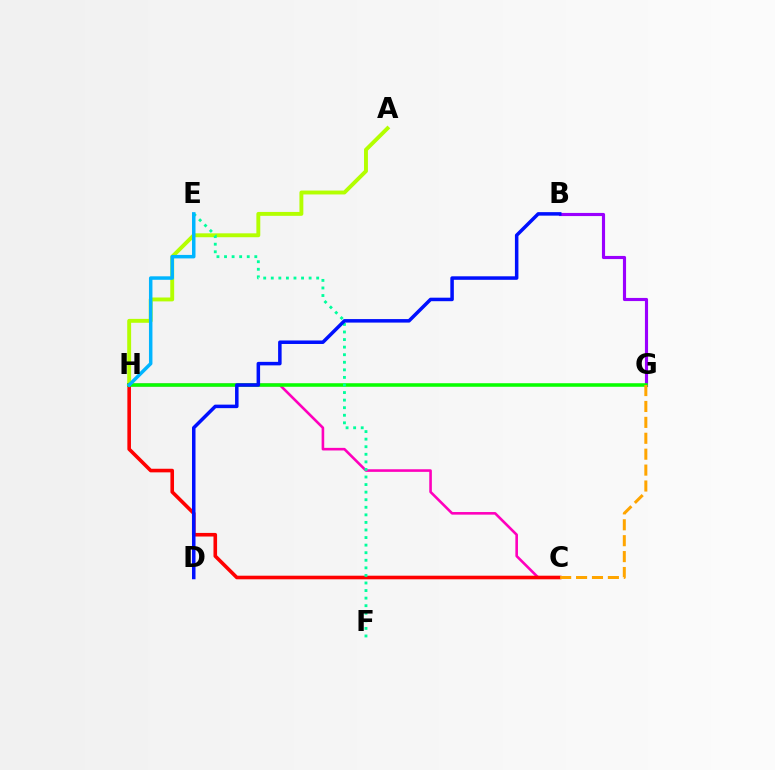{('A', 'H'): [{'color': '#b3ff00', 'line_style': 'solid', 'thickness': 2.81}], ('B', 'G'): [{'color': '#9b00ff', 'line_style': 'solid', 'thickness': 2.26}], ('C', 'H'): [{'color': '#ff00bd', 'line_style': 'solid', 'thickness': 1.88}, {'color': '#ff0000', 'line_style': 'solid', 'thickness': 2.59}], ('G', 'H'): [{'color': '#08ff00', 'line_style': 'solid', 'thickness': 2.56}], ('E', 'F'): [{'color': '#00ff9d', 'line_style': 'dotted', 'thickness': 2.06}], ('E', 'H'): [{'color': '#00b5ff', 'line_style': 'solid', 'thickness': 2.51}], ('C', 'G'): [{'color': '#ffa500', 'line_style': 'dashed', 'thickness': 2.16}], ('B', 'D'): [{'color': '#0010ff', 'line_style': 'solid', 'thickness': 2.53}]}